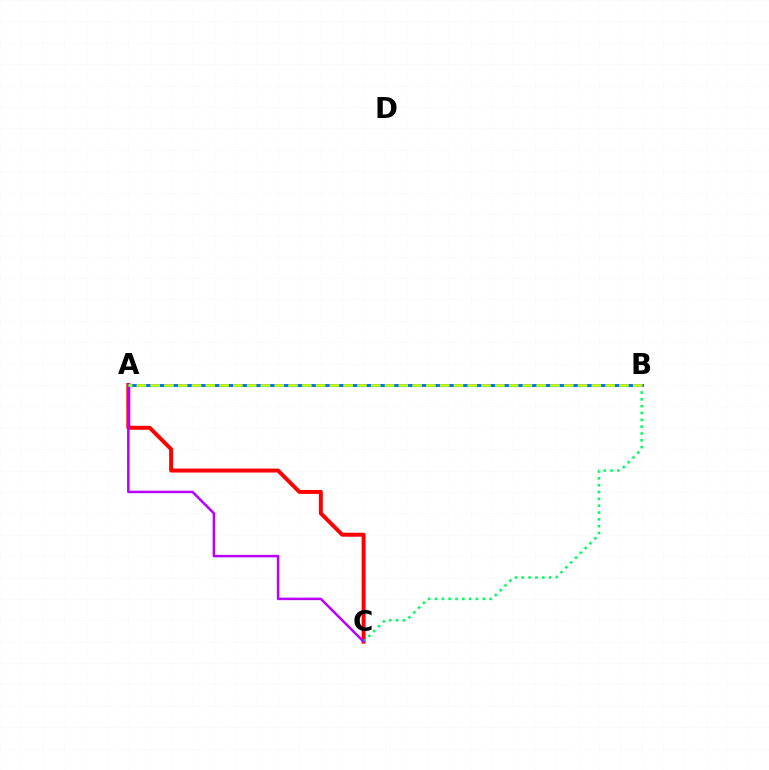{('A', 'C'): [{'color': '#ff0000', 'line_style': 'solid', 'thickness': 2.85}, {'color': '#b900ff', 'line_style': 'solid', 'thickness': 1.81}], ('B', 'C'): [{'color': '#00ff5c', 'line_style': 'dotted', 'thickness': 1.86}], ('A', 'B'): [{'color': '#0074ff', 'line_style': 'solid', 'thickness': 2.13}, {'color': '#d1ff00', 'line_style': 'dashed', 'thickness': 1.87}]}